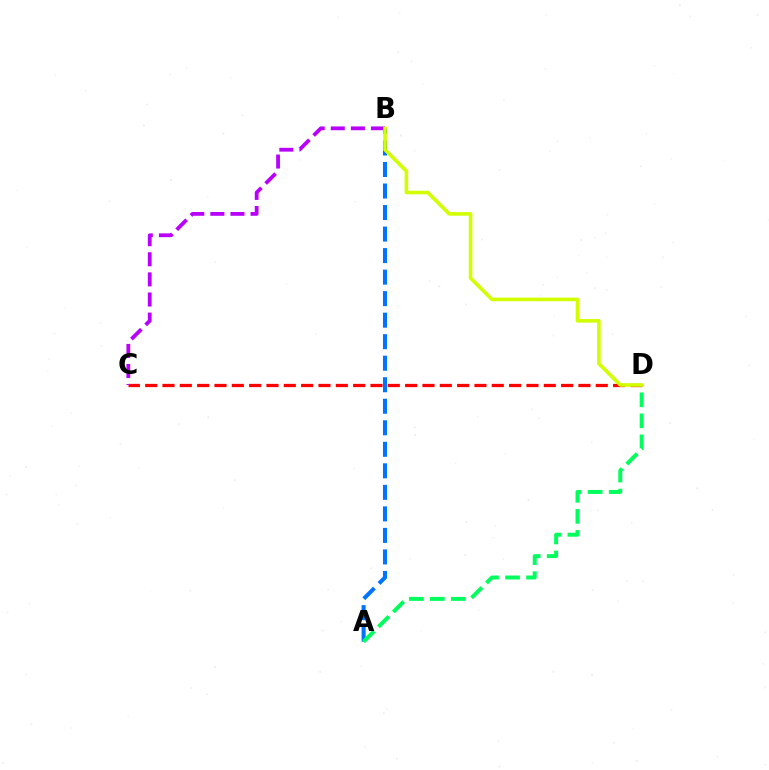{('C', 'D'): [{'color': '#ff0000', 'line_style': 'dashed', 'thickness': 2.35}], ('A', 'B'): [{'color': '#0074ff', 'line_style': 'dashed', 'thickness': 2.92}], ('A', 'D'): [{'color': '#00ff5c', 'line_style': 'dashed', 'thickness': 2.86}], ('B', 'C'): [{'color': '#b900ff', 'line_style': 'dashed', 'thickness': 2.73}], ('B', 'D'): [{'color': '#d1ff00', 'line_style': 'solid', 'thickness': 2.59}]}